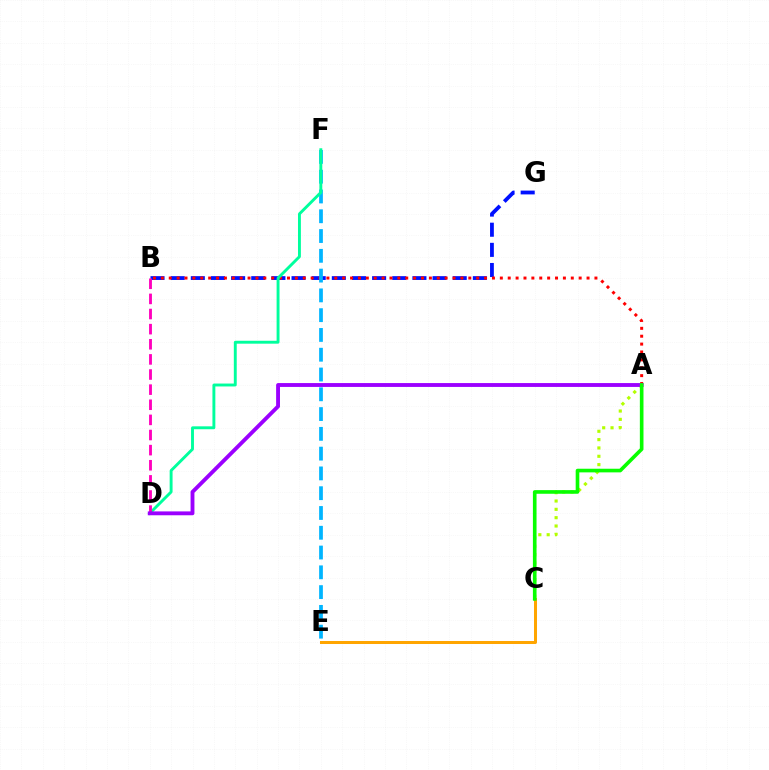{('C', 'E'): [{'color': '#ffa500', 'line_style': 'solid', 'thickness': 2.17}], ('A', 'C'): [{'color': '#b3ff00', 'line_style': 'dotted', 'thickness': 2.26}, {'color': '#08ff00', 'line_style': 'solid', 'thickness': 2.61}], ('B', 'G'): [{'color': '#0010ff', 'line_style': 'dashed', 'thickness': 2.74}], ('A', 'B'): [{'color': '#ff0000', 'line_style': 'dotted', 'thickness': 2.14}], ('E', 'F'): [{'color': '#00b5ff', 'line_style': 'dashed', 'thickness': 2.69}], ('D', 'F'): [{'color': '#00ff9d', 'line_style': 'solid', 'thickness': 2.09}], ('B', 'D'): [{'color': '#ff00bd', 'line_style': 'dashed', 'thickness': 2.05}], ('A', 'D'): [{'color': '#9b00ff', 'line_style': 'solid', 'thickness': 2.78}]}